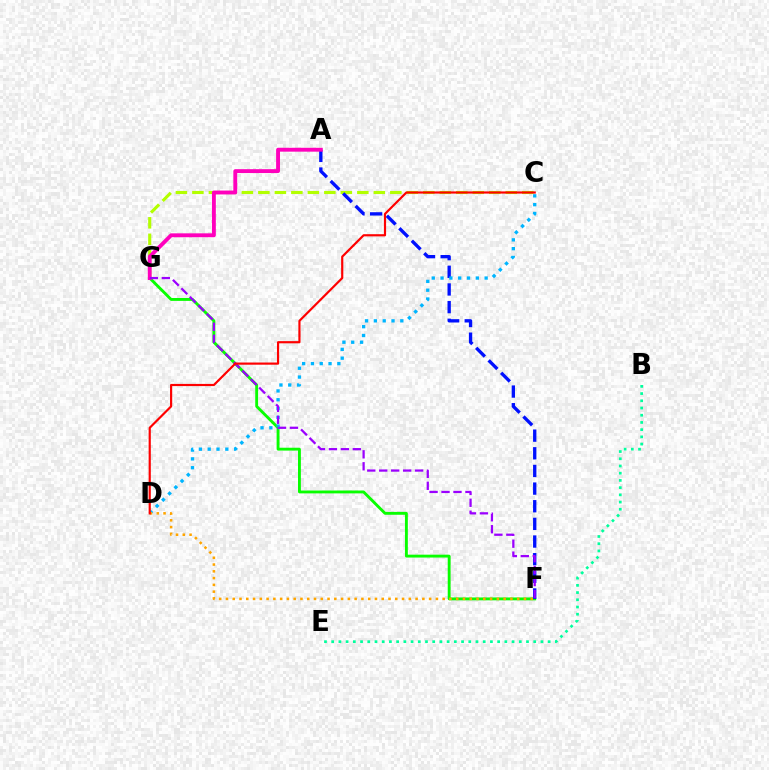{('C', 'G'): [{'color': '#b3ff00', 'line_style': 'dashed', 'thickness': 2.24}], ('F', 'G'): [{'color': '#08ff00', 'line_style': 'solid', 'thickness': 2.07}, {'color': '#9b00ff', 'line_style': 'dashed', 'thickness': 1.62}], ('A', 'F'): [{'color': '#0010ff', 'line_style': 'dashed', 'thickness': 2.4}], ('C', 'D'): [{'color': '#00b5ff', 'line_style': 'dotted', 'thickness': 2.39}, {'color': '#ff0000', 'line_style': 'solid', 'thickness': 1.57}], ('A', 'G'): [{'color': '#ff00bd', 'line_style': 'solid', 'thickness': 2.79}], ('D', 'F'): [{'color': '#ffa500', 'line_style': 'dotted', 'thickness': 1.84}], ('B', 'E'): [{'color': '#00ff9d', 'line_style': 'dotted', 'thickness': 1.96}]}